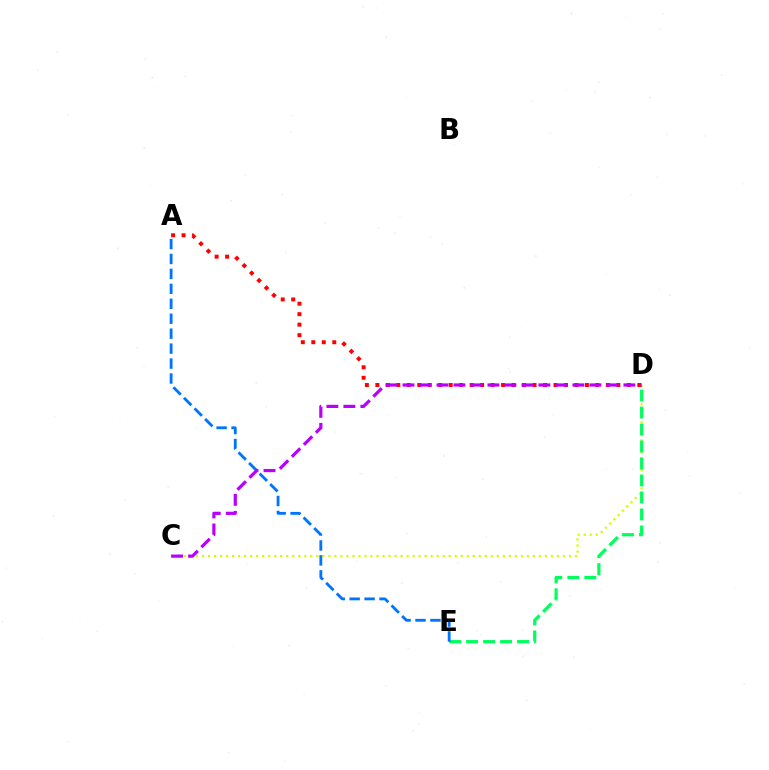{('C', 'D'): [{'color': '#d1ff00', 'line_style': 'dotted', 'thickness': 1.63}, {'color': '#b900ff', 'line_style': 'dashed', 'thickness': 2.31}], ('D', 'E'): [{'color': '#00ff5c', 'line_style': 'dashed', 'thickness': 2.31}], ('A', 'D'): [{'color': '#ff0000', 'line_style': 'dotted', 'thickness': 2.85}], ('A', 'E'): [{'color': '#0074ff', 'line_style': 'dashed', 'thickness': 2.03}]}